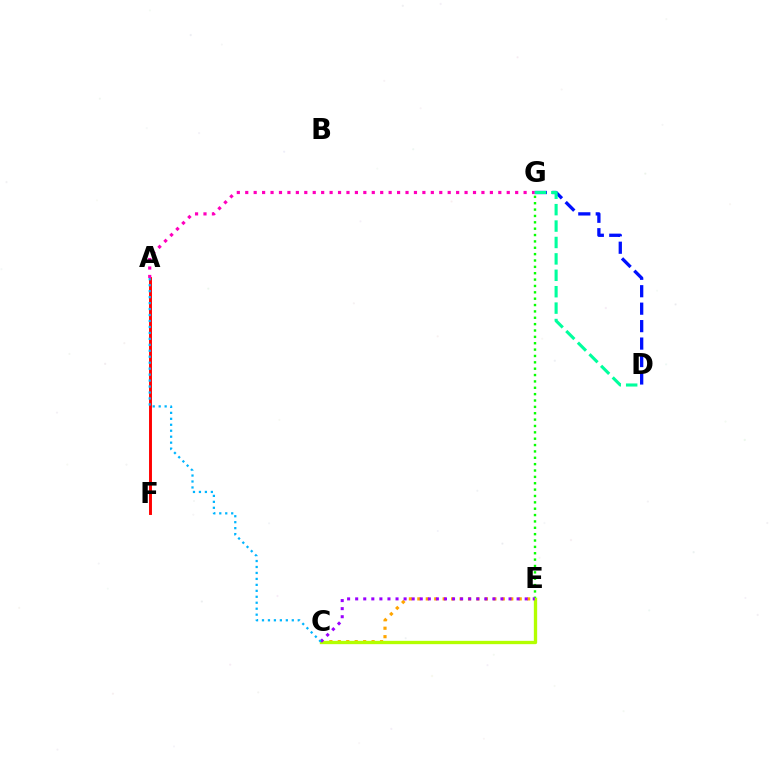{('D', 'G'): [{'color': '#0010ff', 'line_style': 'dashed', 'thickness': 2.37}, {'color': '#00ff9d', 'line_style': 'dashed', 'thickness': 2.23}], ('C', 'E'): [{'color': '#ffa500', 'line_style': 'dotted', 'thickness': 2.29}, {'color': '#b3ff00', 'line_style': 'solid', 'thickness': 2.39}, {'color': '#9b00ff', 'line_style': 'dotted', 'thickness': 2.19}], ('A', 'F'): [{'color': '#ff0000', 'line_style': 'solid', 'thickness': 2.1}], ('E', 'G'): [{'color': '#08ff00', 'line_style': 'dotted', 'thickness': 1.73}], ('A', 'G'): [{'color': '#ff00bd', 'line_style': 'dotted', 'thickness': 2.29}], ('A', 'C'): [{'color': '#00b5ff', 'line_style': 'dotted', 'thickness': 1.62}]}